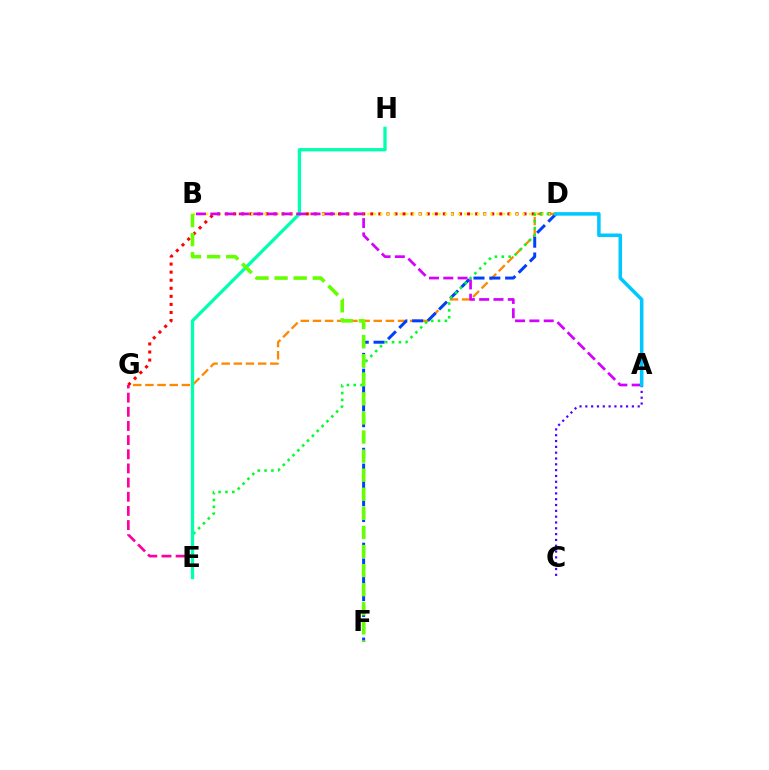{('D', 'G'): [{'color': '#ff8800', 'line_style': 'dashed', 'thickness': 1.65}, {'color': '#ff0000', 'line_style': 'dotted', 'thickness': 2.19}], ('D', 'F'): [{'color': '#003fff', 'line_style': 'dashed', 'thickness': 2.15}], ('E', 'G'): [{'color': '#ff00a0', 'line_style': 'dashed', 'thickness': 1.92}], ('B', 'D'): [{'color': '#eeff00', 'line_style': 'dotted', 'thickness': 1.75}], ('D', 'E'): [{'color': '#00ff27', 'line_style': 'dotted', 'thickness': 1.86}], ('A', 'C'): [{'color': '#4f00ff', 'line_style': 'dotted', 'thickness': 1.58}], ('E', 'H'): [{'color': '#00ffaf', 'line_style': 'solid', 'thickness': 2.38}], ('A', 'B'): [{'color': '#d600ff', 'line_style': 'dashed', 'thickness': 1.95}], ('B', 'F'): [{'color': '#66ff00', 'line_style': 'dashed', 'thickness': 2.59}], ('A', 'D'): [{'color': '#00c7ff', 'line_style': 'solid', 'thickness': 2.54}]}